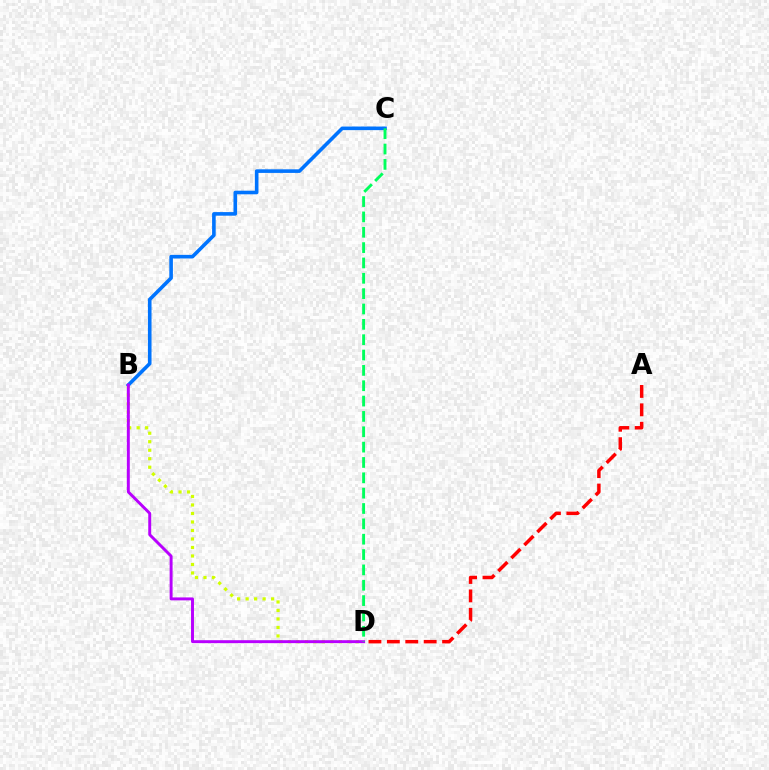{('B', 'D'): [{'color': '#d1ff00', 'line_style': 'dotted', 'thickness': 2.31}, {'color': '#b900ff', 'line_style': 'solid', 'thickness': 2.12}], ('B', 'C'): [{'color': '#0074ff', 'line_style': 'solid', 'thickness': 2.59}], ('A', 'D'): [{'color': '#ff0000', 'line_style': 'dashed', 'thickness': 2.5}], ('C', 'D'): [{'color': '#00ff5c', 'line_style': 'dashed', 'thickness': 2.08}]}